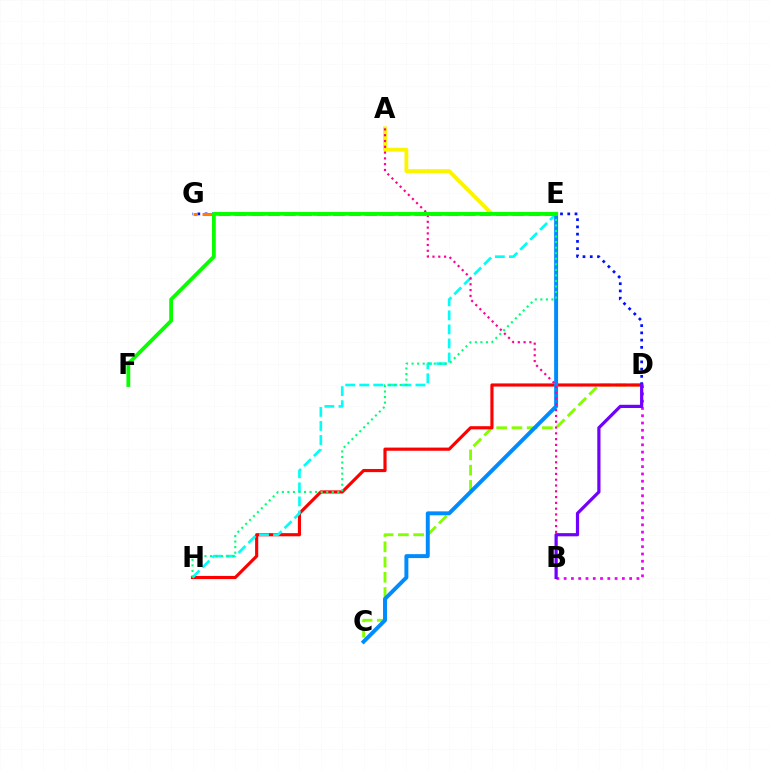{('C', 'D'): [{'color': '#84ff00', 'line_style': 'dashed', 'thickness': 2.07}], ('D', 'H'): [{'color': '#ff0000', 'line_style': 'solid', 'thickness': 2.27}], ('E', 'H'): [{'color': '#00fff6', 'line_style': 'dashed', 'thickness': 1.91}, {'color': '#00ff74', 'line_style': 'dotted', 'thickness': 1.51}], ('D', 'G'): [{'color': '#0010ff', 'line_style': 'dotted', 'thickness': 1.97}], ('A', 'E'): [{'color': '#fcf500', 'line_style': 'solid', 'thickness': 2.8}], ('C', 'E'): [{'color': '#008cff', 'line_style': 'solid', 'thickness': 2.84}], ('B', 'D'): [{'color': '#ee00ff', 'line_style': 'dotted', 'thickness': 1.98}, {'color': '#7200ff', 'line_style': 'solid', 'thickness': 2.31}], ('E', 'G'): [{'color': '#ff7c00', 'line_style': 'dashed', 'thickness': 2.22}], ('A', 'B'): [{'color': '#ff0094', 'line_style': 'dotted', 'thickness': 1.57}], ('E', 'F'): [{'color': '#08ff00', 'line_style': 'solid', 'thickness': 2.73}]}